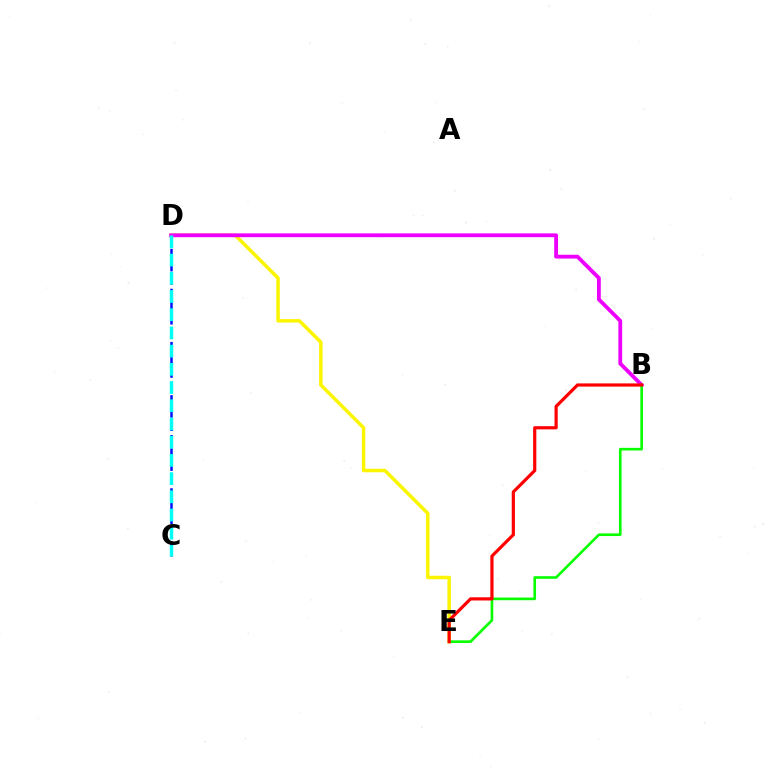{('D', 'E'): [{'color': '#fcf500', 'line_style': 'solid', 'thickness': 2.5}], ('C', 'D'): [{'color': '#0010ff', 'line_style': 'dashed', 'thickness': 1.81}, {'color': '#00fff6', 'line_style': 'dashed', 'thickness': 2.47}], ('B', 'D'): [{'color': '#ee00ff', 'line_style': 'solid', 'thickness': 2.75}], ('B', 'E'): [{'color': '#08ff00', 'line_style': 'solid', 'thickness': 1.9}, {'color': '#ff0000', 'line_style': 'solid', 'thickness': 2.3}]}